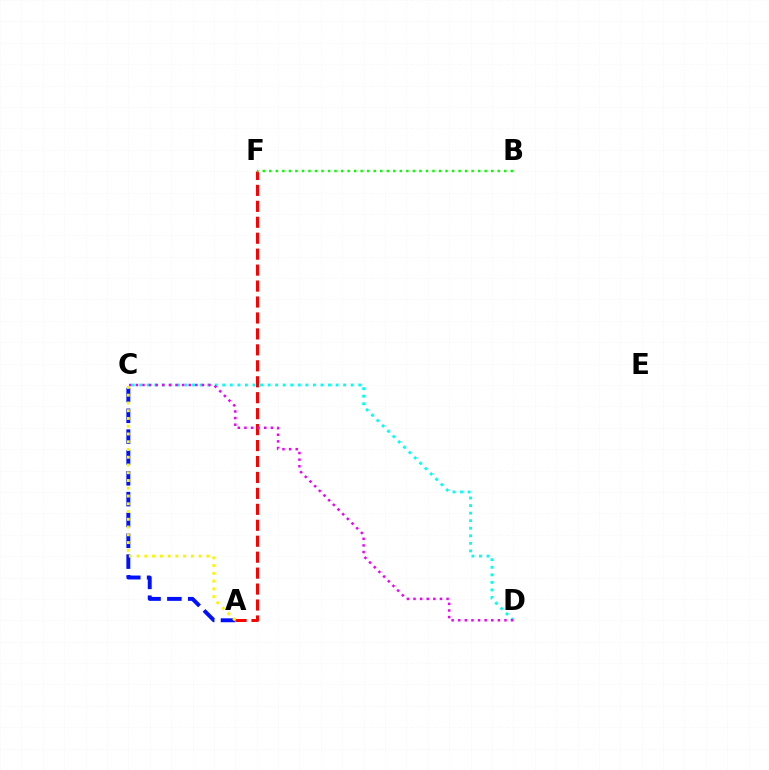{('A', 'C'): [{'color': '#0010ff', 'line_style': 'dashed', 'thickness': 2.83}, {'color': '#fcf500', 'line_style': 'dotted', 'thickness': 2.11}], ('A', 'F'): [{'color': '#ff0000', 'line_style': 'dashed', 'thickness': 2.17}], ('B', 'F'): [{'color': '#08ff00', 'line_style': 'dotted', 'thickness': 1.77}], ('C', 'D'): [{'color': '#00fff6', 'line_style': 'dotted', 'thickness': 2.05}, {'color': '#ee00ff', 'line_style': 'dotted', 'thickness': 1.8}]}